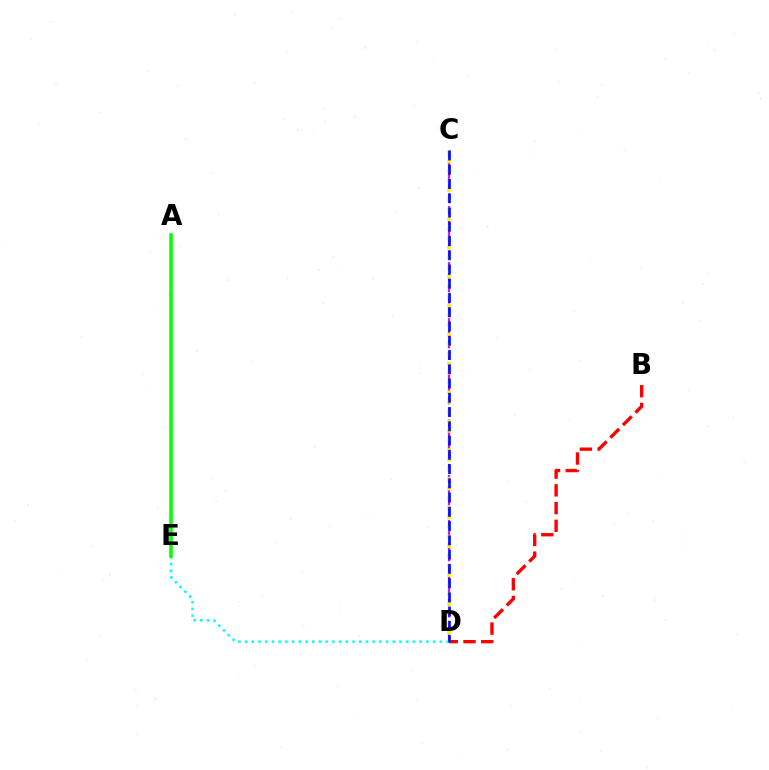{('D', 'E'): [{'color': '#00fff6', 'line_style': 'dotted', 'thickness': 1.82}], ('B', 'D'): [{'color': '#ff0000', 'line_style': 'dashed', 'thickness': 2.41}], ('C', 'D'): [{'color': '#ee00ff', 'line_style': 'dashed', 'thickness': 1.52}, {'color': '#fcf500', 'line_style': 'dotted', 'thickness': 2.61}, {'color': '#0010ff', 'line_style': 'dashed', 'thickness': 1.94}], ('A', 'E'): [{'color': '#08ff00', 'line_style': 'solid', 'thickness': 2.57}]}